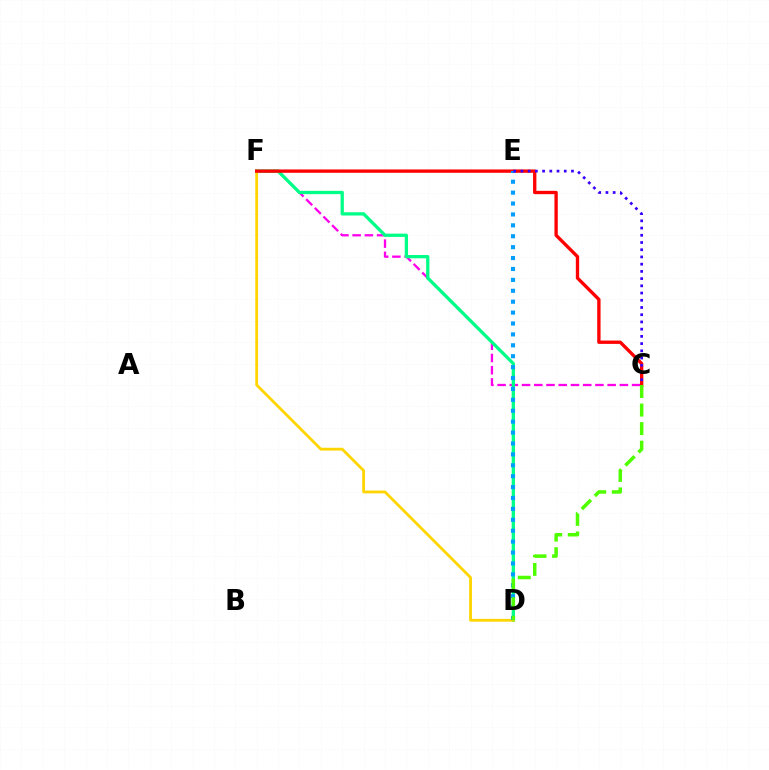{('C', 'F'): [{'color': '#ff00ed', 'line_style': 'dashed', 'thickness': 1.66}, {'color': '#ff0000', 'line_style': 'solid', 'thickness': 2.4}], ('D', 'F'): [{'color': '#00ff86', 'line_style': 'solid', 'thickness': 2.36}, {'color': '#ffd500', 'line_style': 'solid', 'thickness': 2.02}], ('D', 'E'): [{'color': '#009eff', 'line_style': 'dotted', 'thickness': 2.96}], ('C', 'D'): [{'color': '#4fff00', 'line_style': 'dashed', 'thickness': 2.52}], ('C', 'E'): [{'color': '#3700ff', 'line_style': 'dotted', 'thickness': 1.96}]}